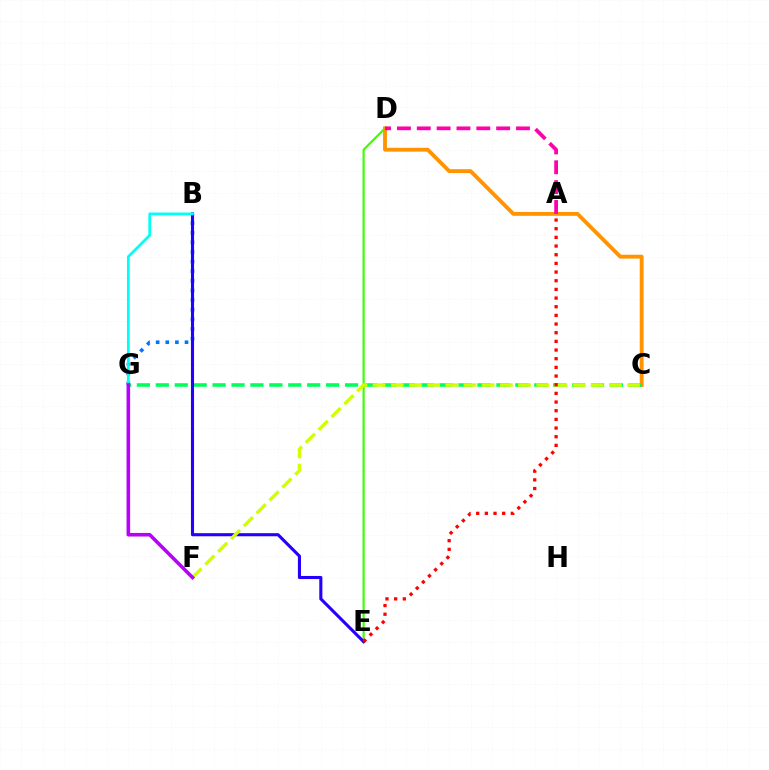{('D', 'E'): [{'color': '#3dff00', 'line_style': 'solid', 'thickness': 1.55}], ('B', 'G'): [{'color': '#0074ff', 'line_style': 'dotted', 'thickness': 2.61}, {'color': '#00fff6', 'line_style': 'solid', 'thickness': 1.99}], ('C', 'D'): [{'color': '#ff9400', 'line_style': 'solid', 'thickness': 2.78}], ('C', 'G'): [{'color': '#00ff5c', 'line_style': 'dashed', 'thickness': 2.57}], ('B', 'E'): [{'color': '#2500ff', 'line_style': 'solid', 'thickness': 2.23}], ('C', 'F'): [{'color': '#d1ff00', 'line_style': 'dashed', 'thickness': 2.47}], ('A', 'D'): [{'color': '#ff00ac', 'line_style': 'dashed', 'thickness': 2.7}], ('F', 'G'): [{'color': '#b900ff', 'line_style': 'solid', 'thickness': 2.58}], ('A', 'E'): [{'color': '#ff0000', 'line_style': 'dotted', 'thickness': 2.35}]}